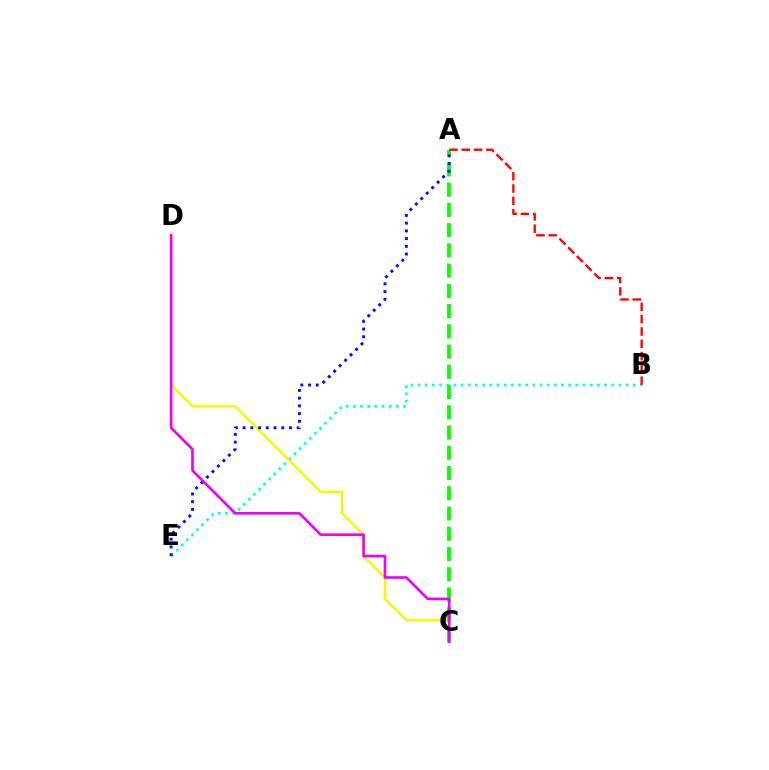{('B', 'E'): [{'color': '#00fff6', 'line_style': 'dotted', 'thickness': 1.95}], ('C', 'D'): [{'color': '#fcf500', 'line_style': 'solid', 'thickness': 1.78}, {'color': '#ee00ff', 'line_style': 'solid', 'thickness': 1.91}], ('A', 'C'): [{'color': '#08ff00', 'line_style': 'dashed', 'thickness': 2.75}], ('A', 'E'): [{'color': '#0010ff', 'line_style': 'dotted', 'thickness': 2.1}], ('A', 'B'): [{'color': '#ff0000', 'line_style': 'dashed', 'thickness': 1.67}]}